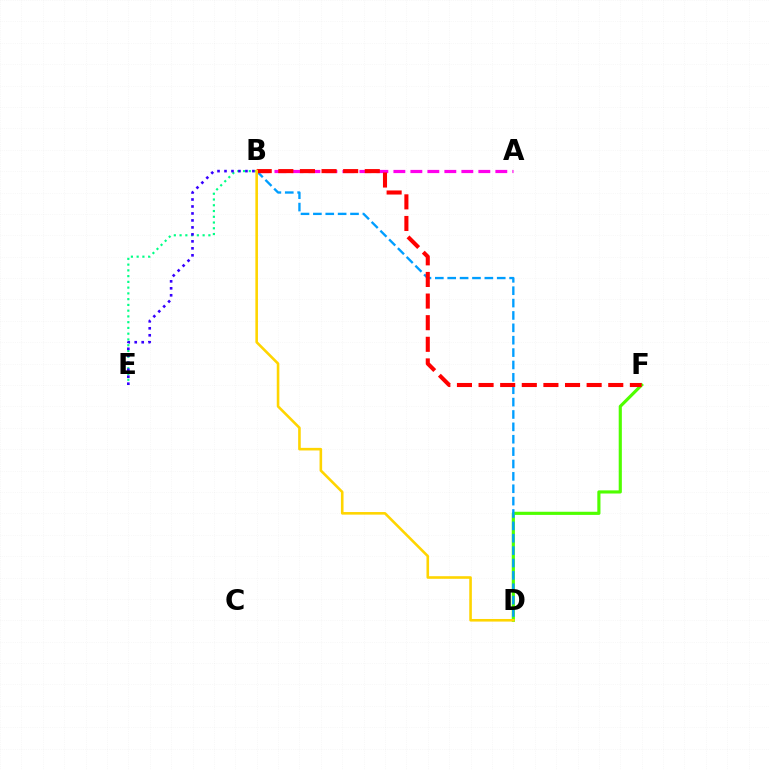{('D', 'F'): [{'color': '#4fff00', 'line_style': 'solid', 'thickness': 2.27}], ('B', 'D'): [{'color': '#009eff', 'line_style': 'dashed', 'thickness': 1.68}, {'color': '#ffd500', 'line_style': 'solid', 'thickness': 1.87}], ('B', 'E'): [{'color': '#00ff86', 'line_style': 'dotted', 'thickness': 1.56}, {'color': '#3700ff', 'line_style': 'dotted', 'thickness': 1.9}], ('A', 'B'): [{'color': '#ff00ed', 'line_style': 'dashed', 'thickness': 2.31}], ('B', 'F'): [{'color': '#ff0000', 'line_style': 'dashed', 'thickness': 2.94}]}